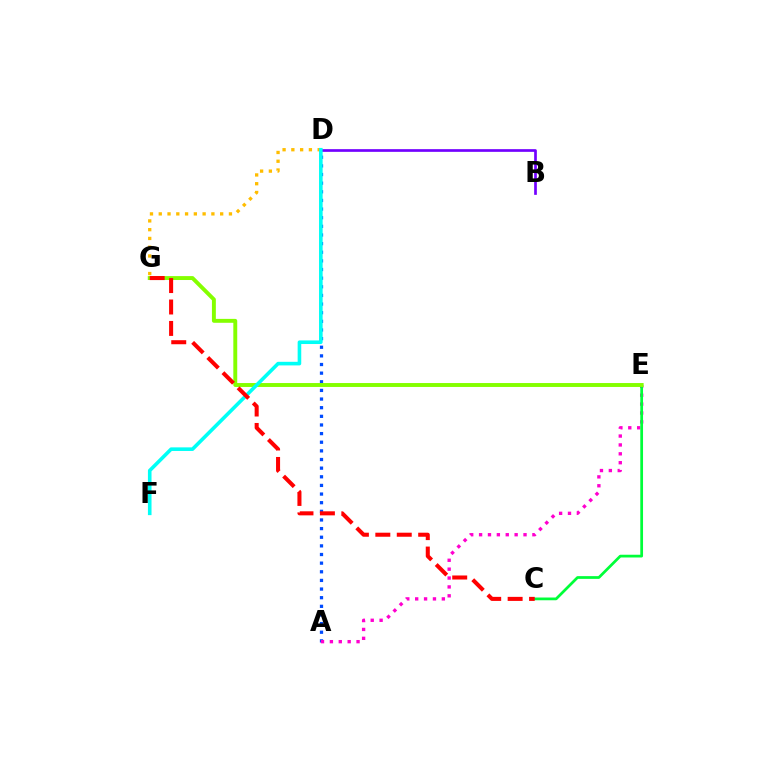{('A', 'D'): [{'color': '#004bff', 'line_style': 'dotted', 'thickness': 2.35}], ('D', 'G'): [{'color': '#ffbd00', 'line_style': 'dotted', 'thickness': 2.38}], ('B', 'D'): [{'color': '#7200ff', 'line_style': 'solid', 'thickness': 1.94}], ('A', 'E'): [{'color': '#ff00cf', 'line_style': 'dotted', 'thickness': 2.41}], ('C', 'E'): [{'color': '#00ff39', 'line_style': 'solid', 'thickness': 1.97}], ('E', 'G'): [{'color': '#84ff00', 'line_style': 'solid', 'thickness': 2.82}], ('D', 'F'): [{'color': '#00fff6', 'line_style': 'solid', 'thickness': 2.59}], ('C', 'G'): [{'color': '#ff0000', 'line_style': 'dashed', 'thickness': 2.91}]}